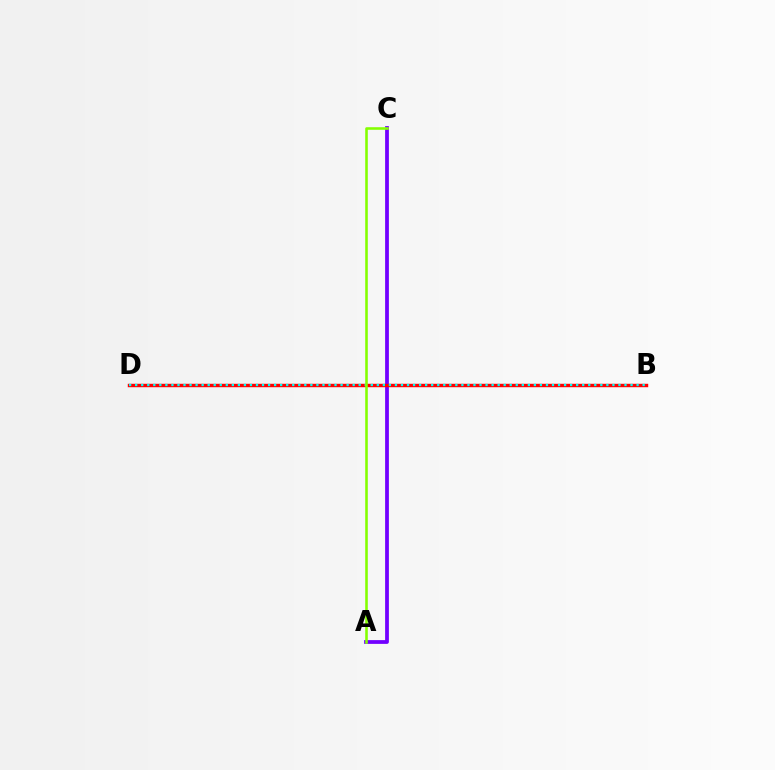{('A', 'C'): [{'color': '#7200ff', 'line_style': 'solid', 'thickness': 2.71}, {'color': '#84ff00', 'line_style': 'solid', 'thickness': 1.86}], ('B', 'D'): [{'color': '#ff0000', 'line_style': 'solid', 'thickness': 2.47}, {'color': '#00fff6', 'line_style': 'dotted', 'thickness': 1.64}]}